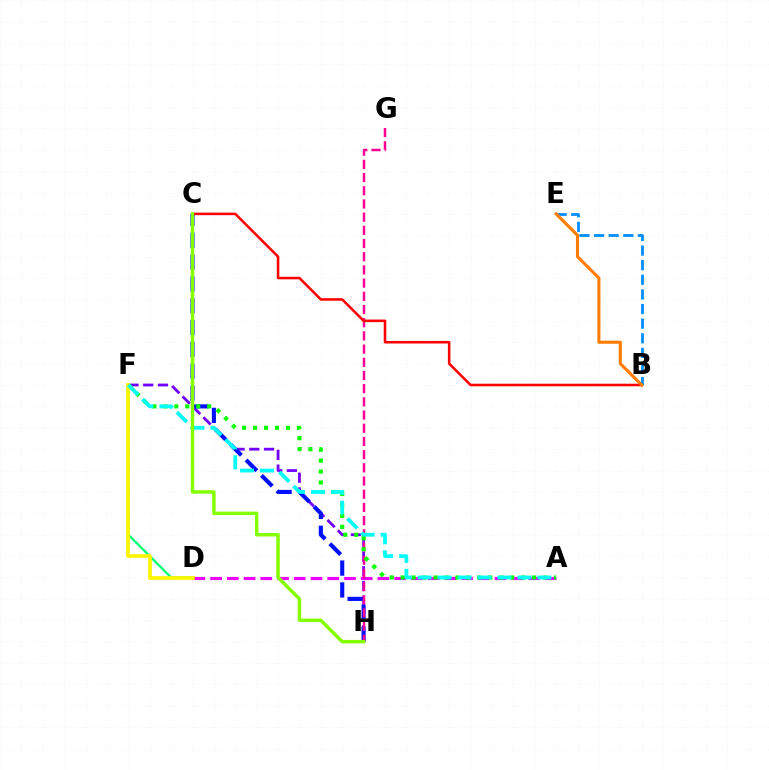{('F', 'H'): [{'color': '#7200ff', 'line_style': 'dashed', 'thickness': 2.0}], ('C', 'H'): [{'color': '#0010ff', 'line_style': 'dashed', 'thickness': 2.97}, {'color': '#84ff00', 'line_style': 'solid', 'thickness': 2.48}], ('A', 'D'): [{'color': '#ee00ff', 'line_style': 'dashed', 'thickness': 2.27}], ('G', 'H'): [{'color': '#ff0094', 'line_style': 'dashed', 'thickness': 1.79}], ('B', 'C'): [{'color': '#ff0000', 'line_style': 'solid', 'thickness': 1.84}], ('A', 'F'): [{'color': '#08ff00', 'line_style': 'dotted', 'thickness': 2.98}, {'color': '#00fff6', 'line_style': 'dashed', 'thickness': 2.71}], ('D', 'F'): [{'color': '#00ff74', 'line_style': 'solid', 'thickness': 1.63}, {'color': '#fcf500', 'line_style': 'solid', 'thickness': 2.68}], ('B', 'E'): [{'color': '#008cff', 'line_style': 'dashed', 'thickness': 1.99}, {'color': '#ff7c00', 'line_style': 'solid', 'thickness': 2.22}]}